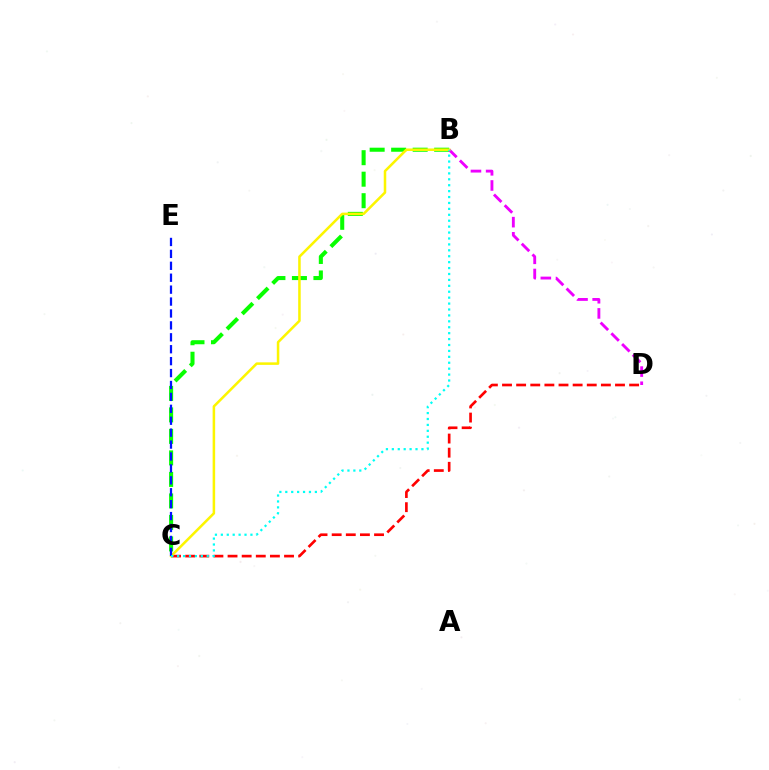{('B', 'C'): [{'color': '#08ff00', 'line_style': 'dashed', 'thickness': 2.92}, {'color': '#fcf500', 'line_style': 'solid', 'thickness': 1.82}, {'color': '#00fff6', 'line_style': 'dotted', 'thickness': 1.61}], ('B', 'D'): [{'color': '#ee00ff', 'line_style': 'dashed', 'thickness': 2.06}], ('C', 'D'): [{'color': '#ff0000', 'line_style': 'dashed', 'thickness': 1.92}], ('C', 'E'): [{'color': '#0010ff', 'line_style': 'dashed', 'thickness': 1.62}]}